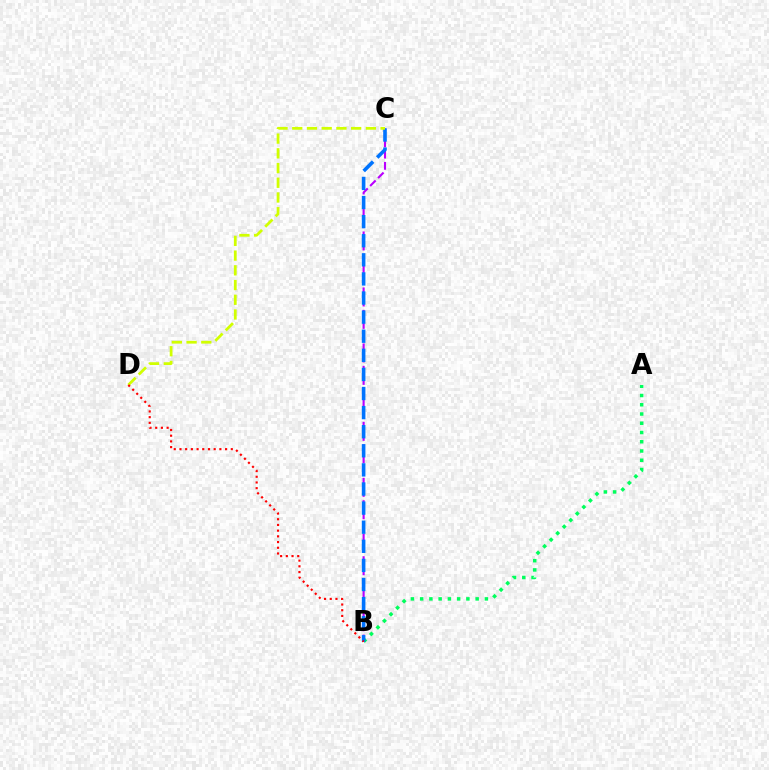{('A', 'B'): [{'color': '#00ff5c', 'line_style': 'dotted', 'thickness': 2.51}], ('B', 'C'): [{'color': '#b900ff', 'line_style': 'dashed', 'thickness': 1.52}, {'color': '#0074ff', 'line_style': 'dashed', 'thickness': 2.59}], ('C', 'D'): [{'color': '#d1ff00', 'line_style': 'dashed', 'thickness': 2.0}], ('B', 'D'): [{'color': '#ff0000', 'line_style': 'dotted', 'thickness': 1.55}]}